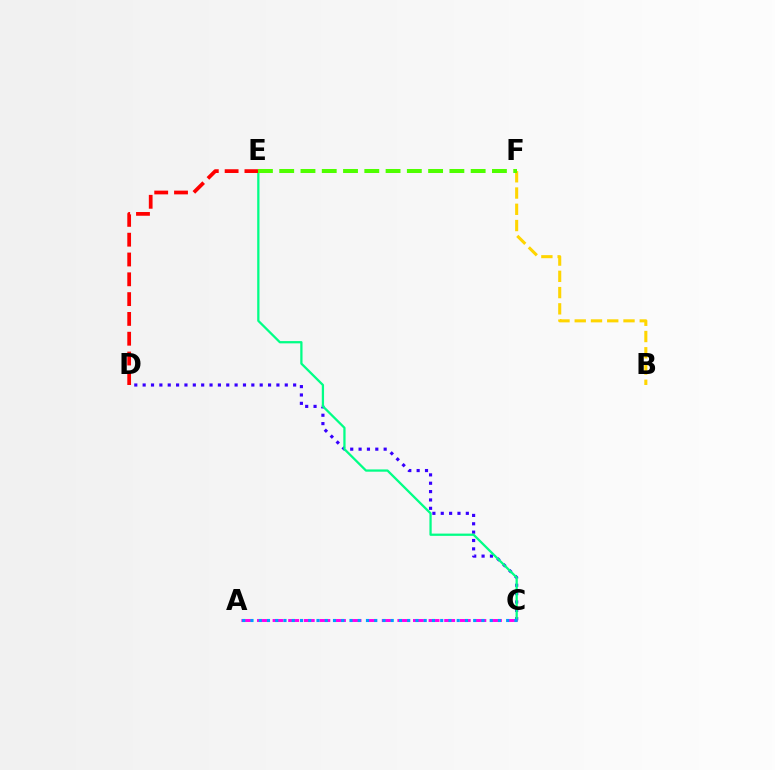{('C', 'D'): [{'color': '#3700ff', 'line_style': 'dotted', 'thickness': 2.27}], ('C', 'E'): [{'color': '#00ff86', 'line_style': 'solid', 'thickness': 1.63}], ('B', 'F'): [{'color': '#ffd500', 'line_style': 'dashed', 'thickness': 2.21}], ('D', 'E'): [{'color': '#ff0000', 'line_style': 'dashed', 'thickness': 2.69}], ('A', 'C'): [{'color': '#ff00ed', 'line_style': 'dashed', 'thickness': 2.12}, {'color': '#009eff', 'line_style': 'dotted', 'thickness': 2.24}], ('E', 'F'): [{'color': '#4fff00', 'line_style': 'dashed', 'thickness': 2.89}]}